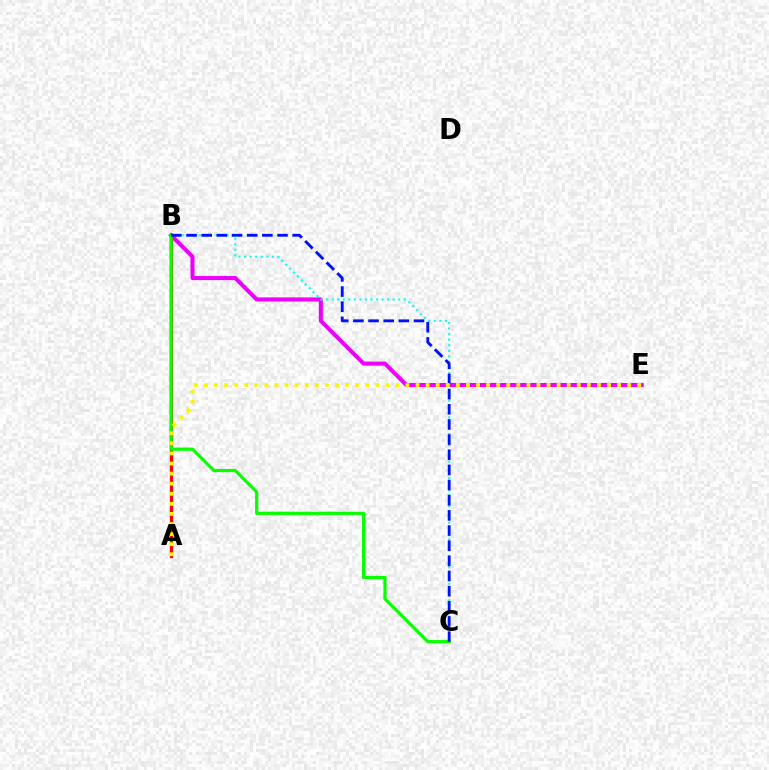{('B', 'E'): [{'color': '#ee00ff', 'line_style': 'solid', 'thickness': 2.93}], ('B', 'C'): [{'color': '#00fff6', 'line_style': 'dotted', 'thickness': 1.51}, {'color': '#08ff00', 'line_style': 'solid', 'thickness': 2.3}, {'color': '#0010ff', 'line_style': 'dashed', 'thickness': 2.06}], ('A', 'B'): [{'color': '#ff0000', 'line_style': 'solid', 'thickness': 2.36}], ('A', 'E'): [{'color': '#fcf500', 'line_style': 'dotted', 'thickness': 2.74}]}